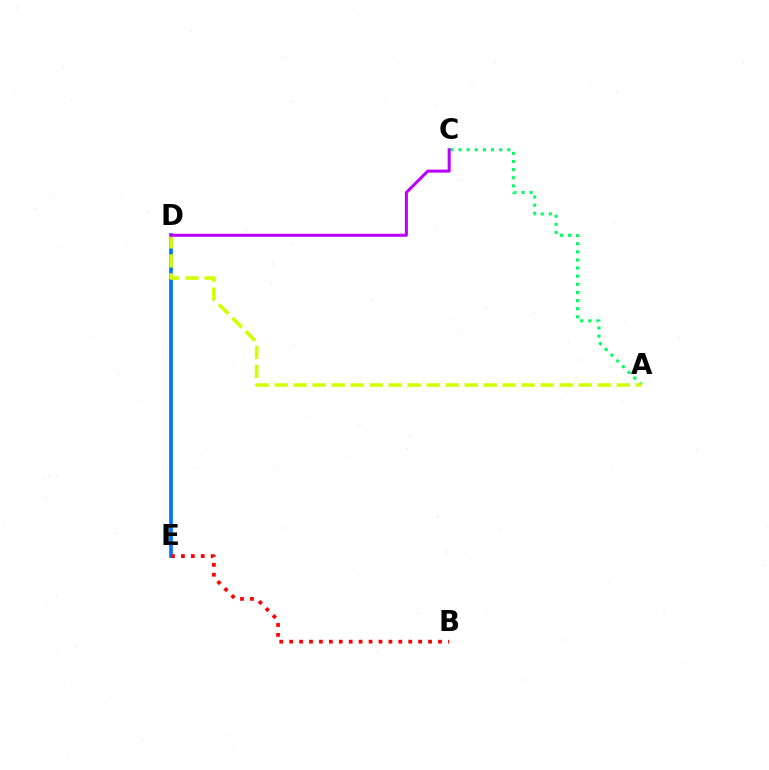{('A', 'C'): [{'color': '#00ff5c', 'line_style': 'dotted', 'thickness': 2.21}], ('D', 'E'): [{'color': '#0074ff', 'line_style': 'solid', 'thickness': 2.66}], ('A', 'D'): [{'color': '#d1ff00', 'line_style': 'dashed', 'thickness': 2.58}], ('B', 'E'): [{'color': '#ff0000', 'line_style': 'dotted', 'thickness': 2.7}], ('C', 'D'): [{'color': '#b900ff', 'line_style': 'solid', 'thickness': 2.18}]}